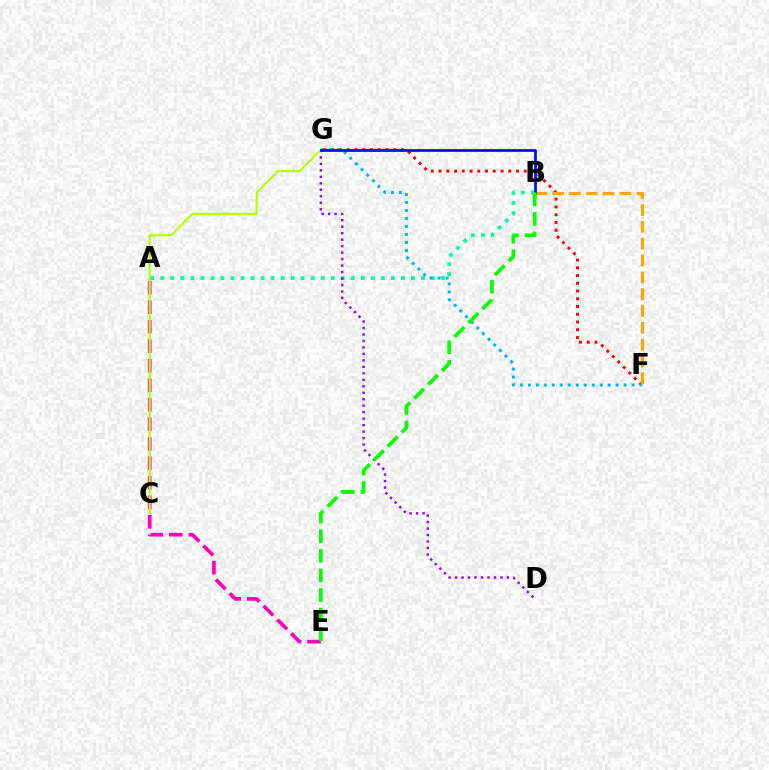{('A', 'B'): [{'color': '#00ff9d', 'line_style': 'dotted', 'thickness': 2.72}], ('F', 'G'): [{'color': '#ff0000', 'line_style': 'dotted', 'thickness': 2.1}, {'color': '#00b5ff', 'line_style': 'dotted', 'thickness': 2.17}], ('D', 'G'): [{'color': '#9b00ff', 'line_style': 'dotted', 'thickness': 1.76}], ('B', 'F'): [{'color': '#ffa500', 'line_style': 'dashed', 'thickness': 2.28}], ('A', 'E'): [{'color': '#ff00bd', 'line_style': 'dashed', 'thickness': 2.65}], ('C', 'G'): [{'color': '#b3ff00', 'line_style': 'solid', 'thickness': 1.51}], ('B', 'G'): [{'color': '#0010ff', 'line_style': 'solid', 'thickness': 1.99}], ('B', 'E'): [{'color': '#08ff00', 'line_style': 'dashed', 'thickness': 2.66}]}